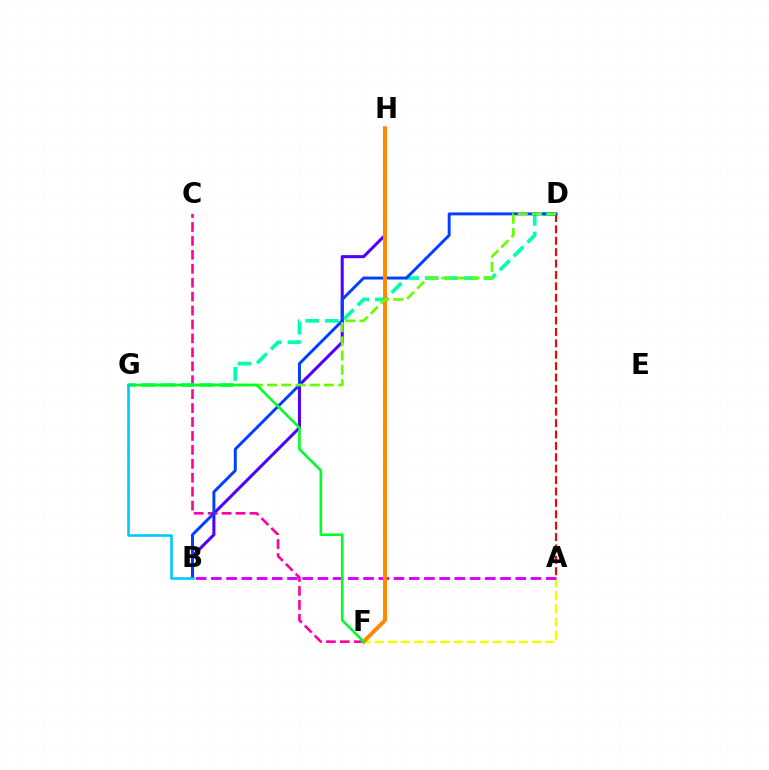{('A', 'F'): [{'color': '#eeff00', 'line_style': 'dashed', 'thickness': 1.78}], ('B', 'H'): [{'color': '#4f00ff', 'line_style': 'solid', 'thickness': 2.2}], ('A', 'B'): [{'color': '#d600ff', 'line_style': 'dashed', 'thickness': 2.07}], ('C', 'F'): [{'color': '#ff00a0', 'line_style': 'dashed', 'thickness': 1.89}], ('D', 'G'): [{'color': '#00ffaf', 'line_style': 'dashed', 'thickness': 2.66}, {'color': '#66ff00', 'line_style': 'dashed', 'thickness': 1.93}], ('A', 'D'): [{'color': '#ff0000', 'line_style': 'dashed', 'thickness': 1.55}], ('B', 'D'): [{'color': '#003fff', 'line_style': 'solid', 'thickness': 2.11}], ('F', 'H'): [{'color': '#ff8800', 'line_style': 'solid', 'thickness': 2.83}], ('F', 'G'): [{'color': '#00ff27', 'line_style': 'solid', 'thickness': 1.87}], ('B', 'G'): [{'color': '#00c7ff', 'line_style': 'solid', 'thickness': 1.87}]}